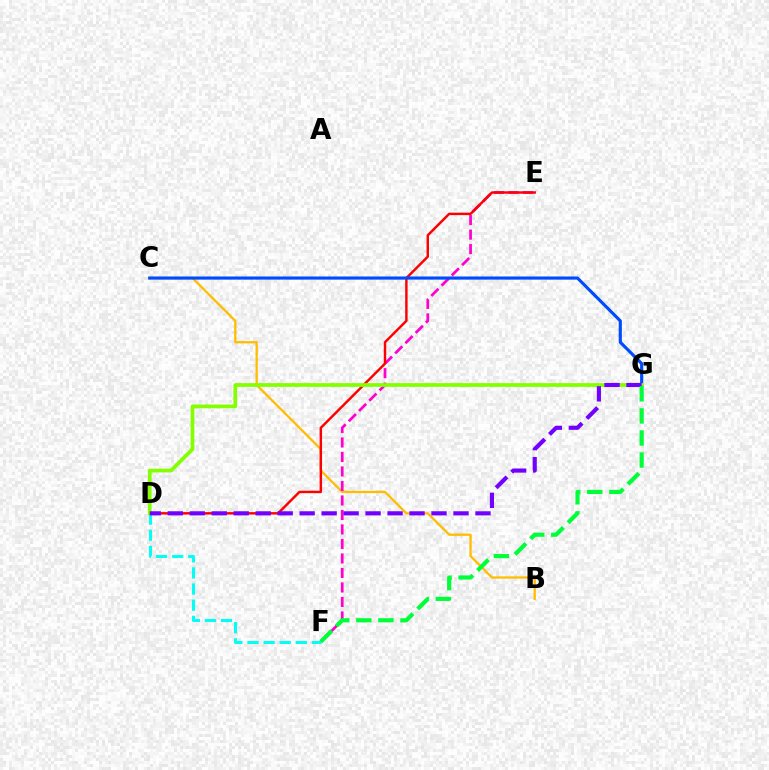{('B', 'C'): [{'color': '#ffbd00', 'line_style': 'solid', 'thickness': 1.64}], ('E', 'F'): [{'color': '#ff00cf', 'line_style': 'dashed', 'thickness': 1.97}], ('D', 'F'): [{'color': '#00fff6', 'line_style': 'dashed', 'thickness': 2.19}], ('D', 'E'): [{'color': '#ff0000', 'line_style': 'solid', 'thickness': 1.76}], ('C', 'G'): [{'color': '#004bff', 'line_style': 'solid', 'thickness': 2.26}], ('D', 'G'): [{'color': '#84ff00', 'line_style': 'solid', 'thickness': 2.68}, {'color': '#7200ff', 'line_style': 'dashed', 'thickness': 2.99}], ('F', 'G'): [{'color': '#00ff39', 'line_style': 'dashed', 'thickness': 3.0}]}